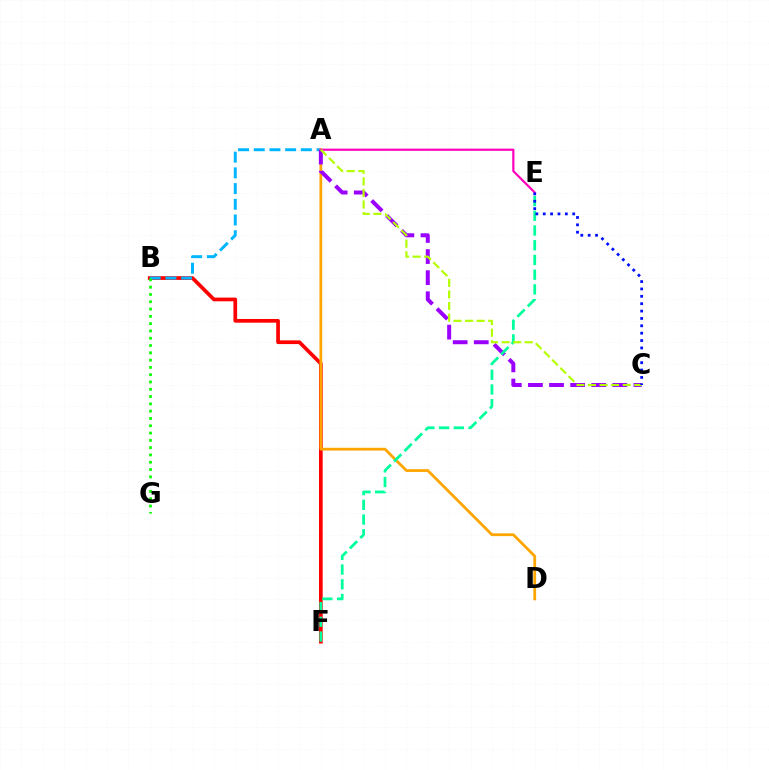{('B', 'F'): [{'color': '#ff0000', 'line_style': 'solid', 'thickness': 2.66}], ('A', 'B'): [{'color': '#00b5ff', 'line_style': 'dashed', 'thickness': 2.13}], ('A', 'D'): [{'color': '#ffa500', 'line_style': 'solid', 'thickness': 2.0}], ('A', 'C'): [{'color': '#9b00ff', 'line_style': 'dashed', 'thickness': 2.87}, {'color': '#b3ff00', 'line_style': 'dashed', 'thickness': 1.57}], ('B', 'G'): [{'color': '#08ff00', 'line_style': 'dotted', 'thickness': 1.98}], ('A', 'E'): [{'color': '#ff00bd', 'line_style': 'solid', 'thickness': 1.57}], ('E', 'F'): [{'color': '#00ff9d', 'line_style': 'dashed', 'thickness': 2.0}], ('C', 'E'): [{'color': '#0010ff', 'line_style': 'dotted', 'thickness': 2.0}]}